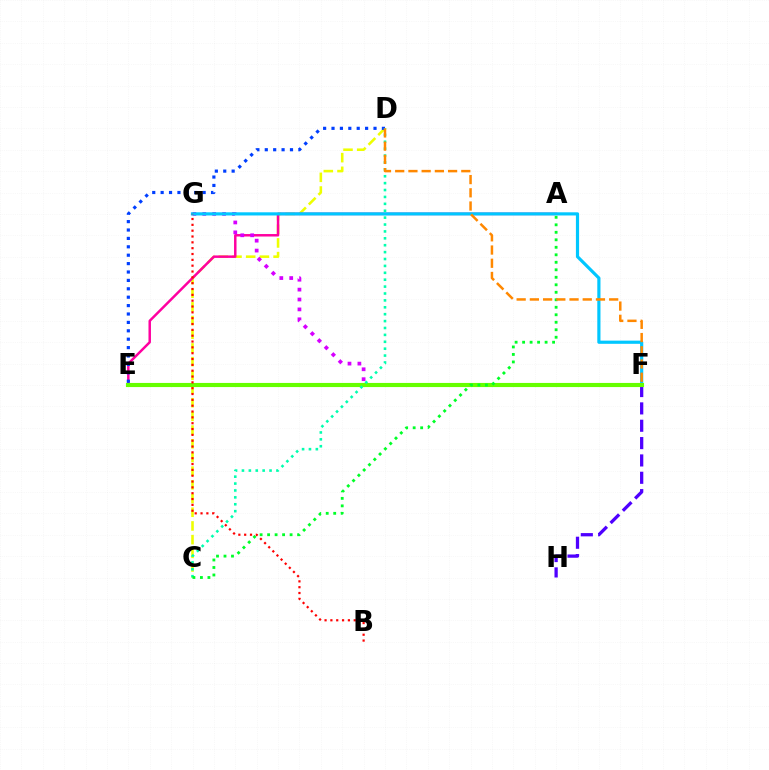{('C', 'D'): [{'color': '#eeff00', 'line_style': 'dashed', 'thickness': 1.86}, {'color': '#00ffaf', 'line_style': 'dotted', 'thickness': 1.87}], ('A', 'E'): [{'color': '#ff00a0', 'line_style': 'solid', 'thickness': 1.79}], ('F', 'H'): [{'color': '#4f00ff', 'line_style': 'dashed', 'thickness': 2.36}], ('F', 'G'): [{'color': '#d600ff', 'line_style': 'dotted', 'thickness': 2.69}, {'color': '#00c7ff', 'line_style': 'solid', 'thickness': 2.29}], ('E', 'F'): [{'color': '#66ff00', 'line_style': 'solid', 'thickness': 2.97}], ('B', 'G'): [{'color': '#ff0000', 'line_style': 'dotted', 'thickness': 1.59}], ('D', 'E'): [{'color': '#003fff', 'line_style': 'dotted', 'thickness': 2.28}], ('A', 'C'): [{'color': '#00ff27', 'line_style': 'dotted', 'thickness': 2.04}], ('D', 'F'): [{'color': '#ff8800', 'line_style': 'dashed', 'thickness': 1.8}]}